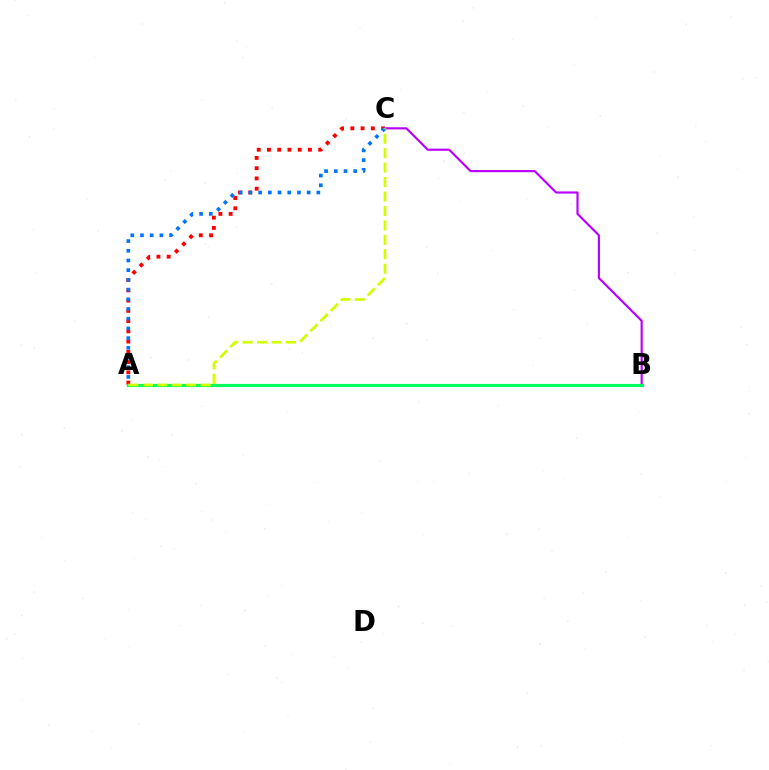{('A', 'C'): [{'color': '#ff0000', 'line_style': 'dotted', 'thickness': 2.78}, {'color': '#0074ff', 'line_style': 'dotted', 'thickness': 2.64}, {'color': '#d1ff00', 'line_style': 'dashed', 'thickness': 1.96}], ('B', 'C'): [{'color': '#b900ff', 'line_style': 'solid', 'thickness': 1.55}], ('A', 'B'): [{'color': '#00ff5c', 'line_style': 'solid', 'thickness': 2.27}]}